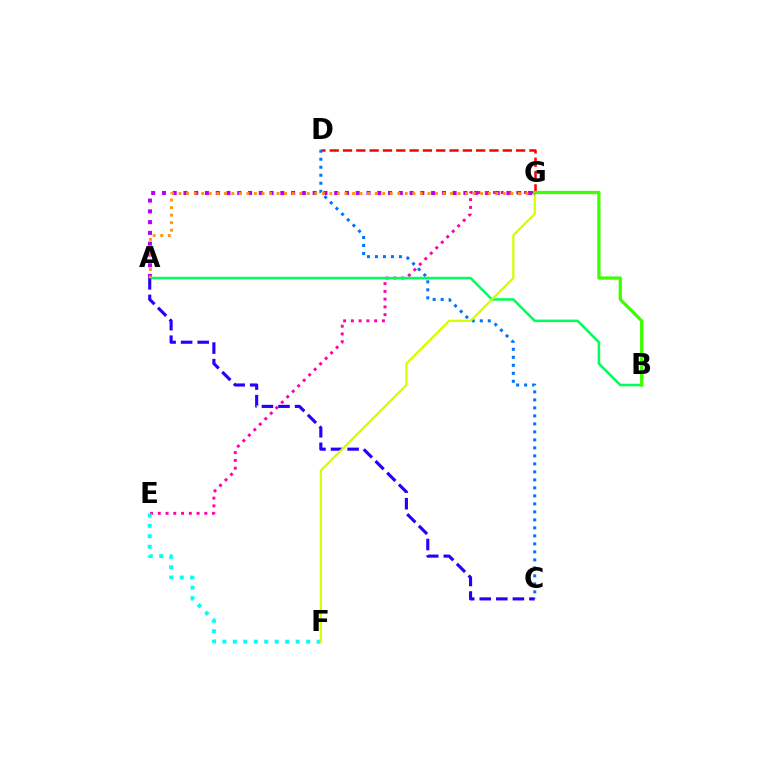{('A', 'G'): [{'color': '#b900ff', 'line_style': 'dotted', 'thickness': 2.93}, {'color': '#ff9400', 'line_style': 'dotted', 'thickness': 2.05}], ('E', 'G'): [{'color': '#ff00ac', 'line_style': 'dotted', 'thickness': 2.11}], ('D', 'G'): [{'color': '#ff0000', 'line_style': 'dashed', 'thickness': 1.81}], ('C', 'D'): [{'color': '#0074ff', 'line_style': 'dotted', 'thickness': 2.17}], ('E', 'F'): [{'color': '#00fff6', 'line_style': 'dotted', 'thickness': 2.84}], ('A', 'B'): [{'color': '#00ff5c', 'line_style': 'solid', 'thickness': 1.83}], ('A', 'C'): [{'color': '#2500ff', 'line_style': 'dashed', 'thickness': 2.25}], ('F', 'G'): [{'color': '#d1ff00', 'line_style': 'solid', 'thickness': 1.6}], ('B', 'G'): [{'color': '#3dff00', 'line_style': 'solid', 'thickness': 2.36}]}